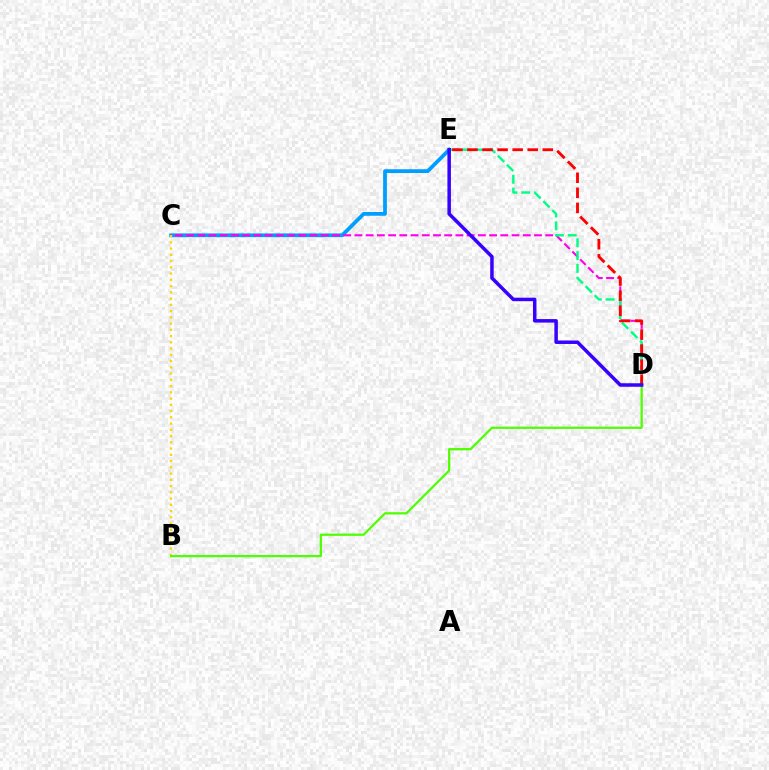{('C', 'E'): [{'color': '#009eff', 'line_style': 'solid', 'thickness': 2.71}], ('C', 'D'): [{'color': '#ff00ed', 'line_style': 'dashed', 'thickness': 1.52}], ('B', 'C'): [{'color': '#ffd500', 'line_style': 'dotted', 'thickness': 1.7}], ('D', 'E'): [{'color': '#00ff86', 'line_style': 'dashed', 'thickness': 1.74}, {'color': '#ff0000', 'line_style': 'dashed', 'thickness': 2.05}, {'color': '#3700ff', 'line_style': 'solid', 'thickness': 2.52}], ('B', 'D'): [{'color': '#4fff00', 'line_style': 'solid', 'thickness': 1.62}]}